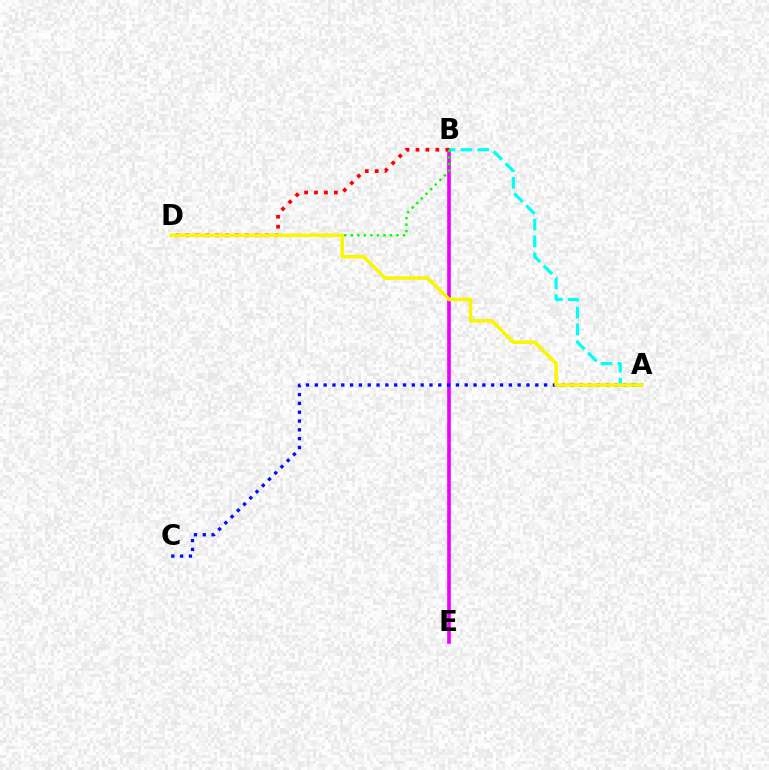{('B', 'E'): [{'color': '#ee00ff', 'line_style': 'solid', 'thickness': 2.63}], ('A', 'B'): [{'color': '#00fff6', 'line_style': 'dashed', 'thickness': 2.29}], ('B', 'D'): [{'color': '#ff0000', 'line_style': 'dotted', 'thickness': 2.7}, {'color': '#08ff00', 'line_style': 'dotted', 'thickness': 1.77}], ('A', 'C'): [{'color': '#0010ff', 'line_style': 'dotted', 'thickness': 2.4}], ('A', 'D'): [{'color': '#fcf500', 'line_style': 'solid', 'thickness': 2.56}]}